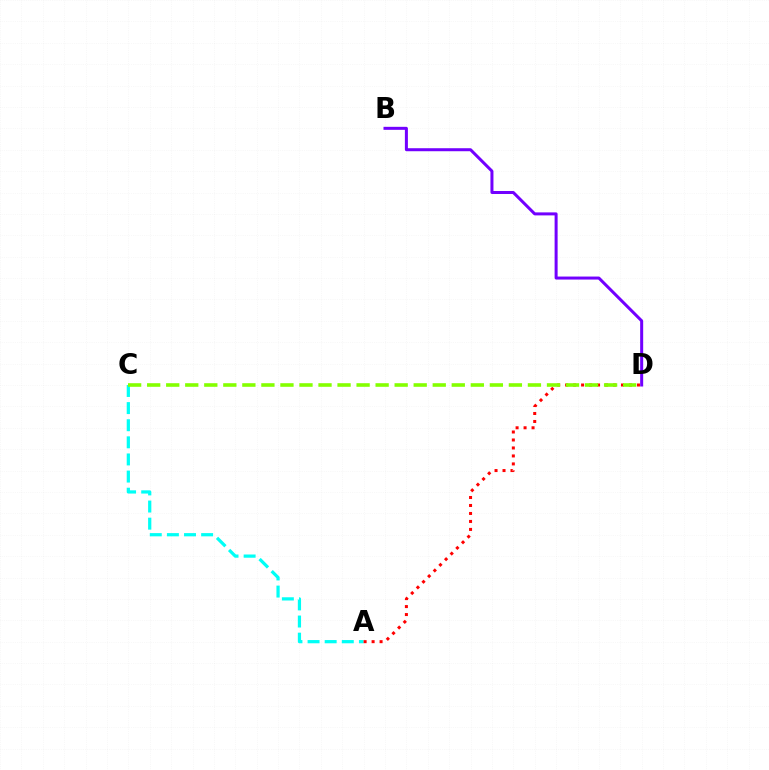{('B', 'D'): [{'color': '#7200ff', 'line_style': 'solid', 'thickness': 2.17}], ('A', 'C'): [{'color': '#00fff6', 'line_style': 'dashed', 'thickness': 2.33}], ('A', 'D'): [{'color': '#ff0000', 'line_style': 'dotted', 'thickness': 2.17}], ('C', 'D'): [{'color': '#84ff00', 'line_style': 'dashed', 'thickness': 2.59}]}